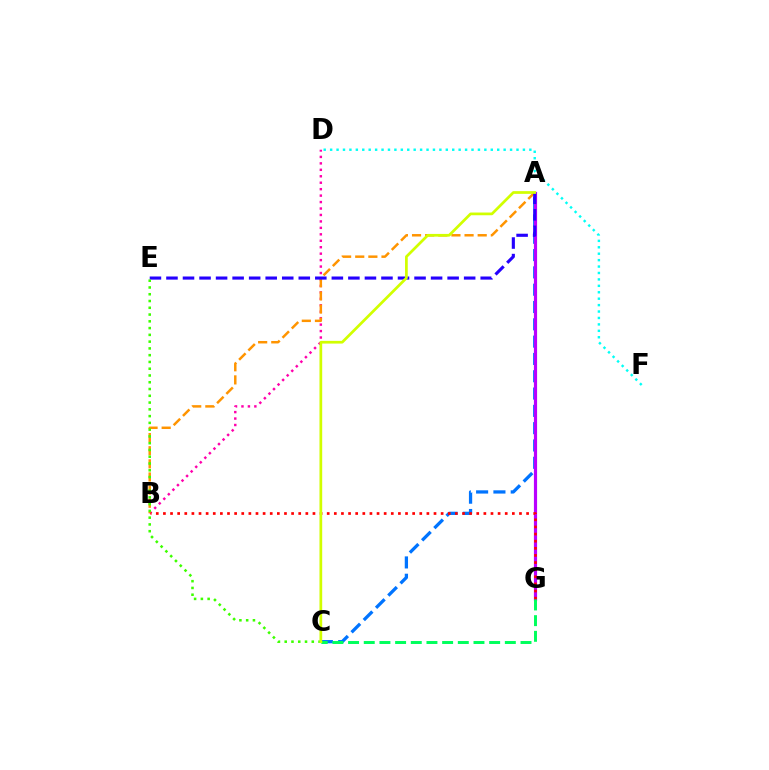{('A', 'C'): [{'color': '#0074ff', 'line_style': 'dashed', 'thickness': 2.35}, {'color': '#d1ff00', 'line_style': 'solid', 'thickness': 1.96}], ('A', 'G'): [{'color': '#b900ff', 'line_style': 'solid', 'thickness': 2.29}], ('B', 'D'): [{'color': '#ff00ac', 'line_style': 'dotted', 'thickness': 1.75}], ('A', 'B'): [{'color': '#ff9400', 'line_style': 'dashed', 'thickness': 1.78}], ('A', 'E'): [{'color': '#2500ff', 'line_style': 'dashed', 'thickness': 2.25}], ('B', 'G'): [{'color': '#ff0000', 'line_style': 'dotted', 'thickness': 1.93}], ('C', 'E'): [{'color': '#3dff00', 'line_style': 'dotted', 'thickness': 1.84}], ('D', 'F'): [{'color': '#00fff6', 'line_style': 'dotted', 'thickness': 1.75}], ('C', 'G'): [{'color': '#00ff5c', 'line_style': 'dashed', 'thickness': 2.13}]}